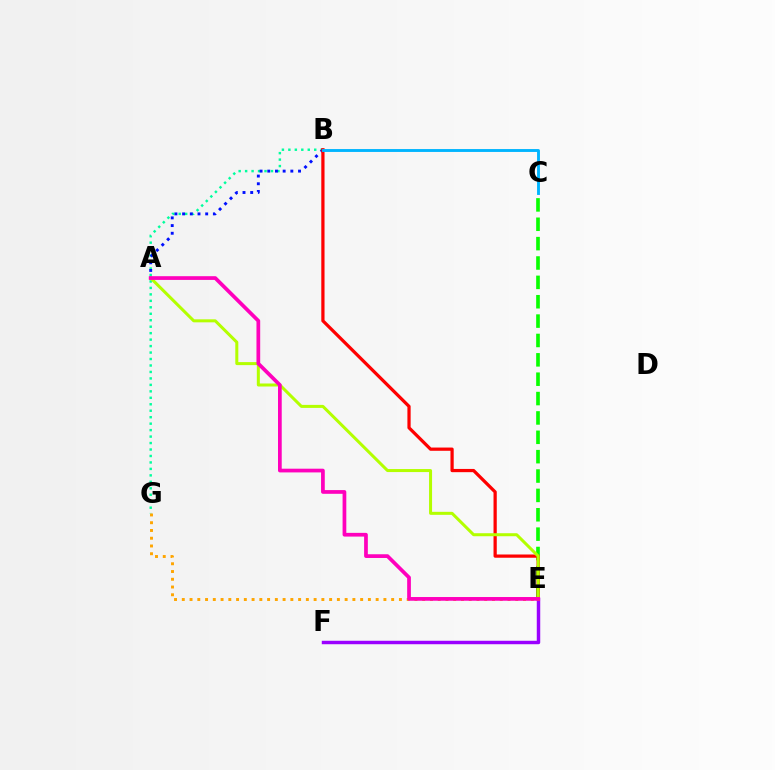{('C', 'E'): [{'color': '#08ff00', 'line_style': 'dashed', 'thickness': 2.63}], ('E', 'F'): [{'color': '#9b00ff', 'line_style': 'solid', 'thickness': 2.49}], ('B', 'G'): [{'color': '#00ff9d', 'line_style': 'dotted', 'thickness': 1.76}], ('A', 'B'): [{'color': '#0010ff', 'line_style': 'dotted', 'thickness': 2.09}], ('B', 'E'): [{'color': '#ff0000', 'line_style': 'solid', 'thickness': 2.33}], ('E', 'G'): [{'color': '#ffa500', 'line_style': 'dotted', 'thickness': 2.11}], ('A', 'E'): [{'color': '#b3ff00', 'line_style': 'solid', 'thickness': 2.17}, {'color': '#ff00bd', 'line_style': 'solid', 'thickness': 2.68}], ('B', 'C'): [{'color': '#00b5ff', 'line_style': 'solid', 'thickness': 2.07}]}